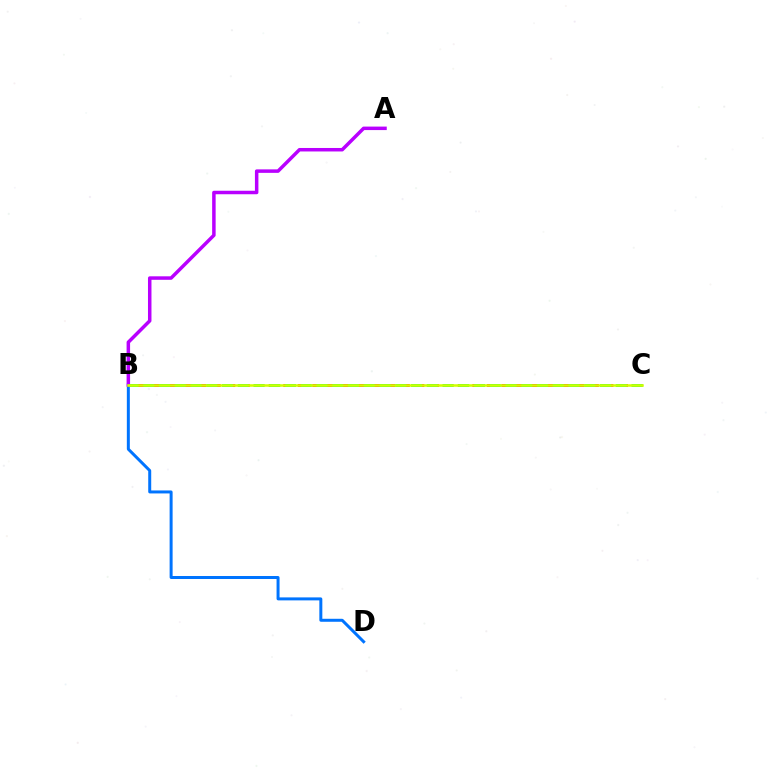{('B', 'D'): [{'color': '#0074ff', 'line_style': 'solid', 'thickness': 2.15}], ('A', 'B'): [{'color': '#b900ff', 'line_style': 'solid', 'thickness': 2.51}], ('B', 'C'): [{'color': '#ff0000', 'line_style': 'dashed', 'thickness': 1.98}, {'color': '#00ff5c', 'line_style': 'dashed', 'thickness': 2.14}, {'color': '#d1ff00', 'line_style': 'solid', 'thickness': 1.82}]}